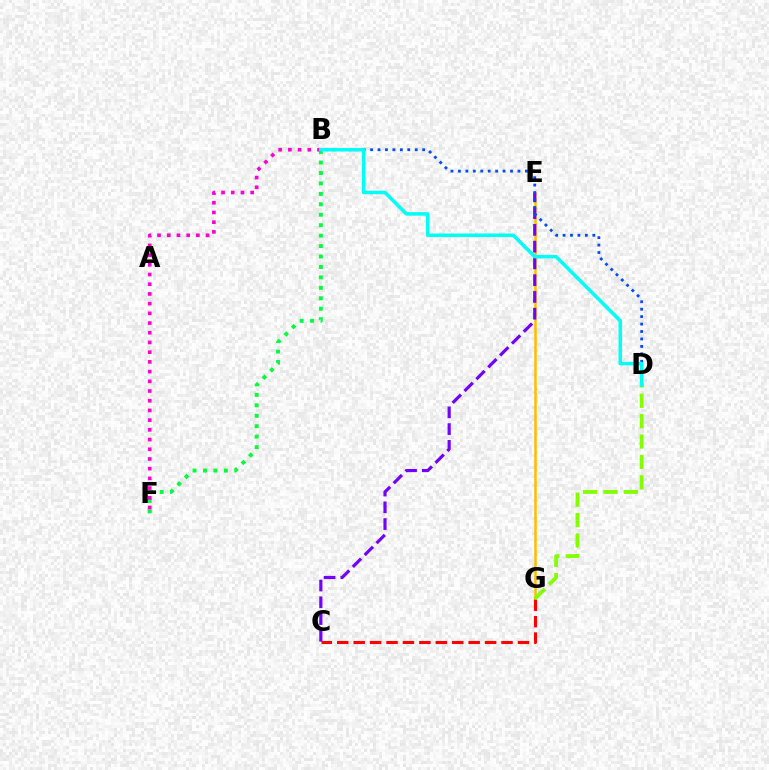{('E', 'G'): [{'color': '#ffbd00', 'line_style': 'solid', 'thickness': 1.81}], ('C', 'E'): [{'color': '#7200ff', 'line_style': 'dashed', 'thickness': 2.28}], ('C', 'G'): [{'color': '#ff0000', 'line_style': 'dashed', 'thickness': 2.23}], ('B', 'F'): [{'color': '#00ff39', 'line_style': 'dotted', 'thickness': 2.84}, {'color': '#ff00cf', 'line_style': 'dotted', 'thickness': 2.64}], ('B', 'D'): [{'color': '#004bff', 'line_style': 'dotted', 'thickness': 2.02}, {'color': '#00fff6', 'line_style': 'solid', 'thickness': 2.54}], ('D', 'G'): [{'color': '#84ff00', 'line_style': 'dashed', 'thickness': 2.77}]}